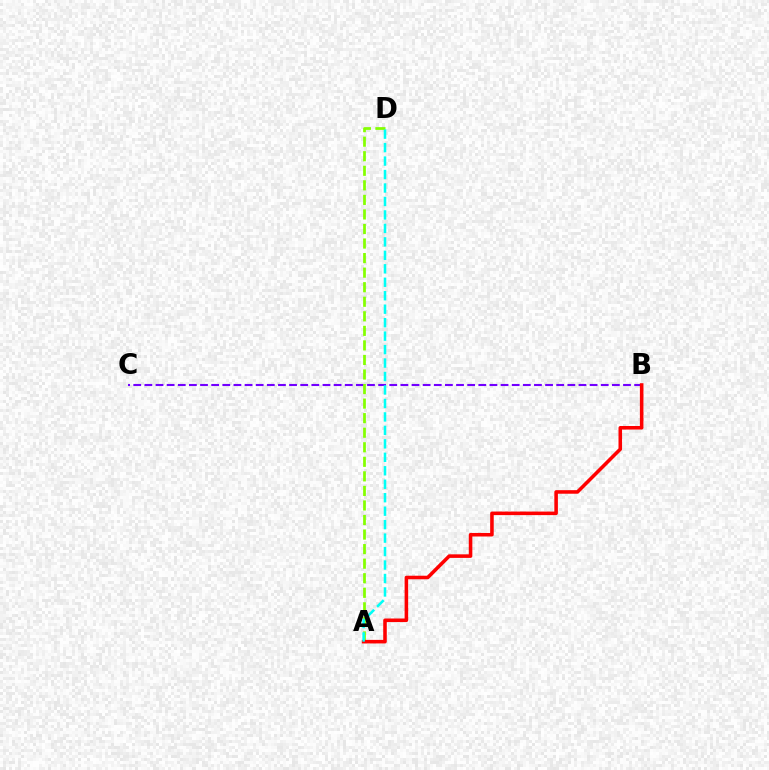{('B', 'C'): [{'color': '#7200ff', 'line_style': 'dashed', 'thickness': 1.51}], ('A', 'D'): [{'color': '#84ff00', 'line_style': 'dashed', 'thickness': 1.98}, {'color': '#00fff6', 'line_style': 'dashed', 'thickness': 1.83}], ('A', 'B'): [{'color': '#ff0000', 'line_style': 'solid', 'thickness': 2.56}]}